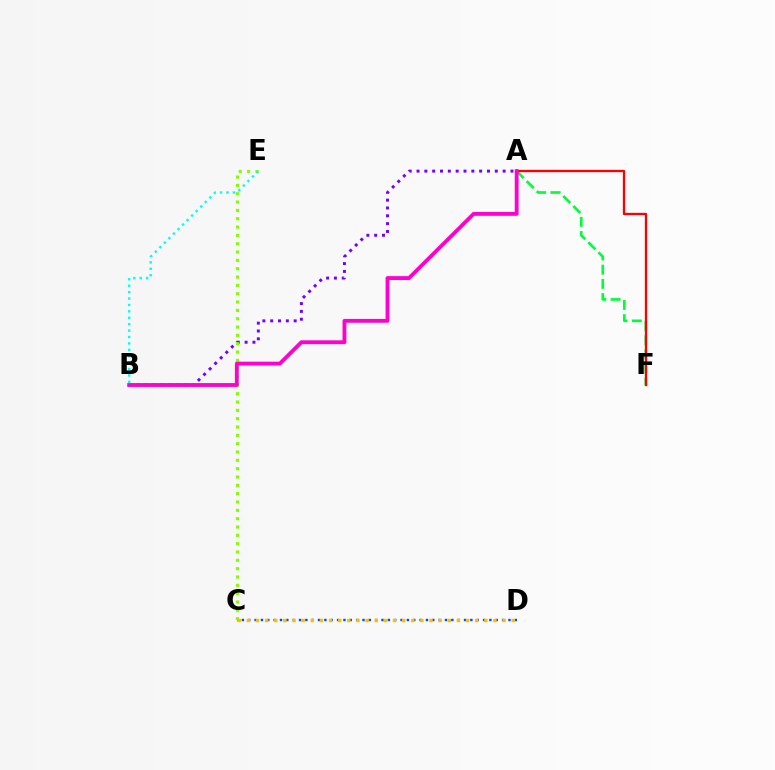{('A', 'F'): [{'color': '#00ff39', 'line_style': 'dashed', 'thickness': 1.93}, {'color': '#ff0000', 'line_style': 'solid', 'thickness': 1.67}], ('A', 'B'): [{'color': '#7200ff', 'line_style': 'dotted', 'thickness': 2.13}, {'color': '#ff00cf', 'line_style': 'solid', 'thickness': 2.77}], ('C', 'D'): [{'color': '#004bff', 'line_style': 'dotted', 'thickness': 1.72}, {'color': '#ffbd00', 'line_style': 'dotted', 'thickness': 2.48}], ('C', 'E'): [{'color': '#84ff00', 'line_style': 'dotted', 'thickness': 2.26}], ('B', 'E'): [{'color': '#00fff6', 'line_style': 'dotted', 'thickness': 1.74}]}